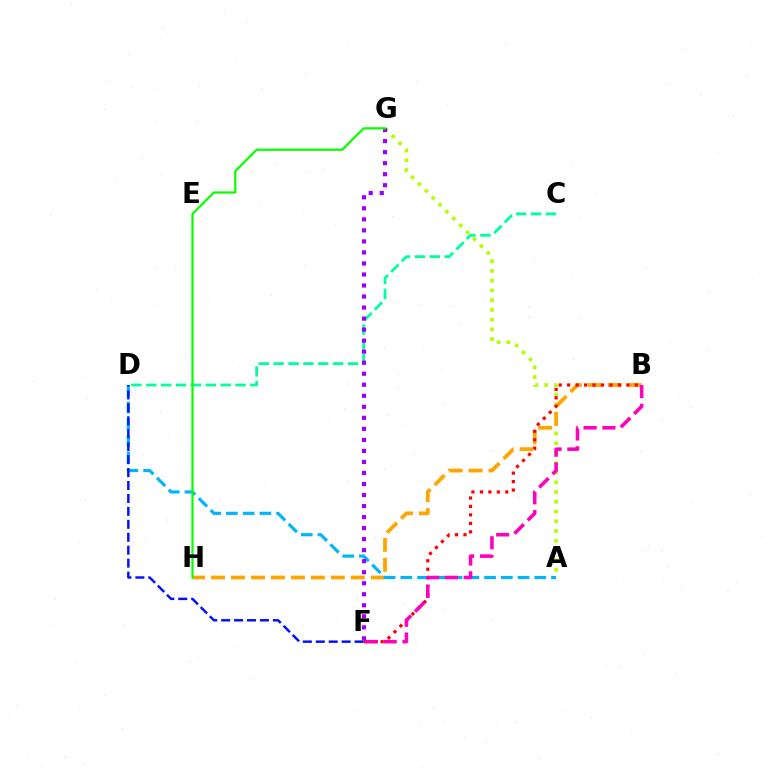{('A', 'G'): [{'color': '#b3ff00', 'line_style': 'dotted', 'thickness': 2.65}], ('B', 'H'): [{'color': '#ffa500', 'line_style': 'dashed', 'thickness': 2.71}], ('B', 'F'): [{'color': '#ff0000', 'line_style': 'dotted', 'thickness': 2.3}, {'color': '#ff00bd', 'line_style': 'dashed', 'thickness': 2.56}], ('A', 'D'): [{'color': '#00b5ff', 'line_style': 'dashed', 'thickness': 2.28}], ('D', 'F'): [{'color': '#0010ff', 'line_style': 'dashed', 'thickness': 1.76}], ('C', 'D'): [{'color': '#00ff9d', 'line_style': 'dashed', 'thickness': 2.02}], ('F', 'G'): [{'color': '#9b00ff', 'line_style': 'dotted', 'thickness': 3.0}], ('G', 'H'): [{'color': '#08ff00', 'line_style': 'solid', 'thickness': 1.6}]}